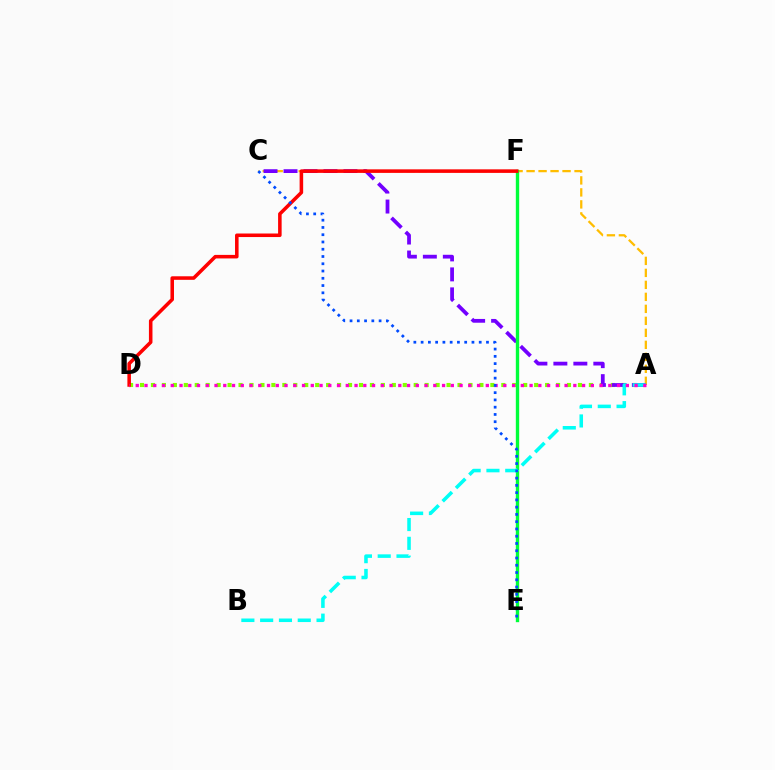{('A', 'C'): [{'color': '#ffbd00', 'line_style': 'dashed', 'thickness': 1.63}, {'color': '#7200ff', 'line_style': 'dashed', 'thickness': 2.71}], ('A', 'D'): [{'color': '#84ff00', 'line_style': 'dotted', 'thickness': 2.97}, {'color': '#ff00cf', 'line_style': 'dotted', 'thickness': 2.38}], ('E', 'F'): [{'color': '#00ff39', 'line_style': 'solid', 'thickness': 2.42}], ('D', 'F'): [{'color': '#ff0000', 'line_style': 'solid', 'thickness': 2.55}], ('A', 'B'): [{'color': '#00fff6', 'line_style': 'dashed', 'thickness': 2.55}], ('C', 'E'): [{'color': '#004bff', 'line_style': 'dotted', 'thickness': 1.97}]}